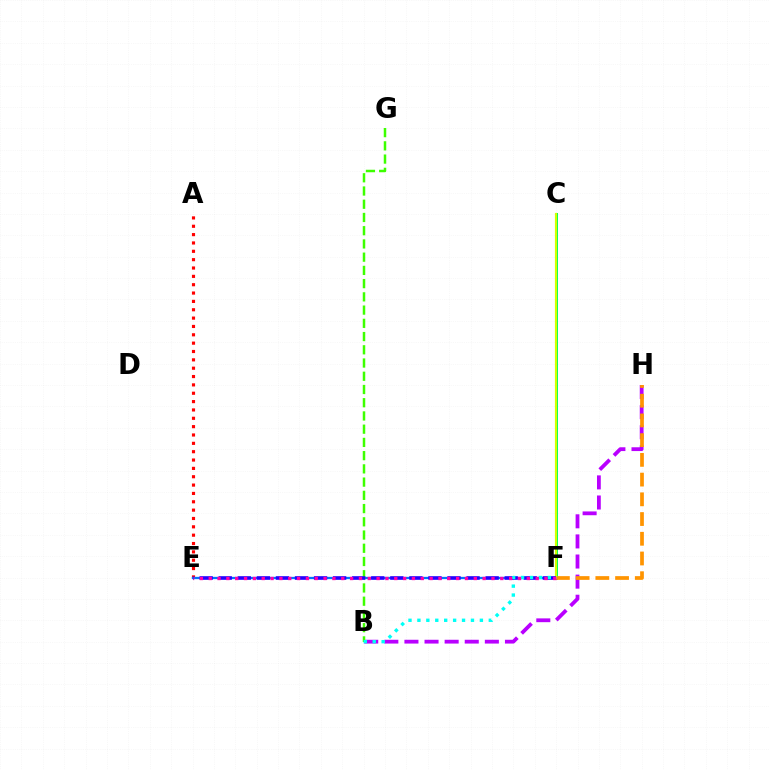{('B', 'H'): [{'color': '#b900ff', 'line_style': 'dashed', 'thickness': 2.73}], ('C', 'F'): [{'color': '#00ff5c', 'line_style': 'solid', 'thickness': 2.15}, {'color': '#d1ff00', 'line_style': 'solid', 'thickness': 1.57}], ('F', 'H'): [{'color': '#ff9400', 'line_style': 'dashed', 'thickness': 2.68}], ('A', 'E'): [{'color': '#ff0000', 'line_style': 'dotted', 'thickness': 2.27}], ('E', 'F'): [{'color': '#0074ff', 'line_style': 'solid', 'thickness': 1.65}, {'color': '#2500ff', 'line_style': 'dashed', 'thickness': 2.59}, {'color': '#ff00ac', 'line_style': 'dotted', 'thickness': 2.4}], ('B', 'G'): [{'color': '#3dff00', 'line_style': 'dashed', 'thickness': 1.8}], ('B', 'F'): [{'color': '#00fff6', 'line_style': 'dotted', 'thickness': 2.43}]}